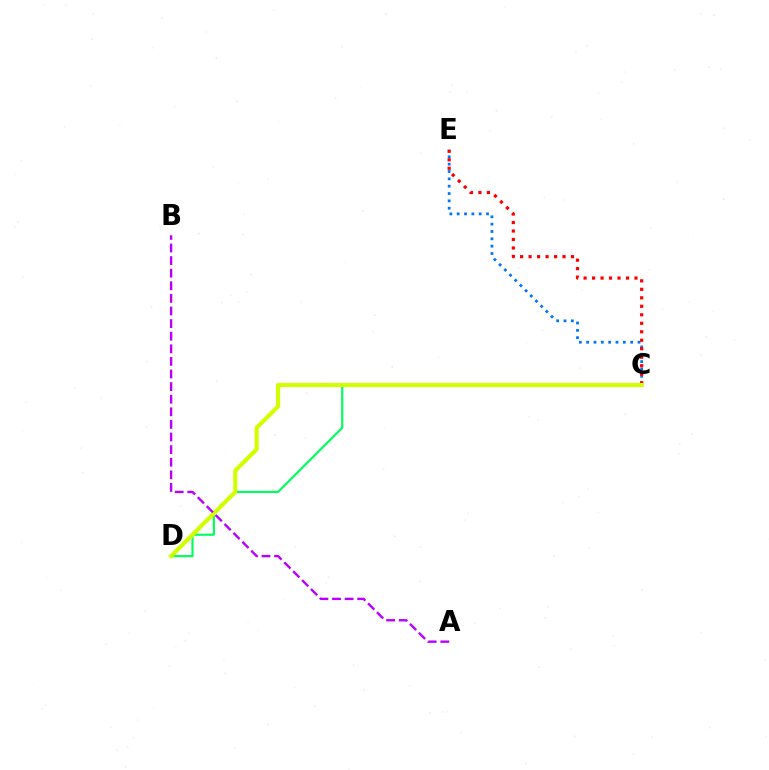{('C', 'D'): [{'color': '#00ff5c', 'line_style': 'solid', 'thickness': 1.56}, {'color': '#d1ff00', 'line_style': 'solid', 'thickness': 2.99}], ('C', 'E'): [{'color': '#0074ff', 'line_style': 'dotted', 'thickness': 1.99}, {'color': '#ff0000', 'line_style': 'dotted', 'thickness': 2.31}], ('A', 'B'): [{'color': '#b900ff', 'line_style': 'dashed', 'thickness': 1.71}]}